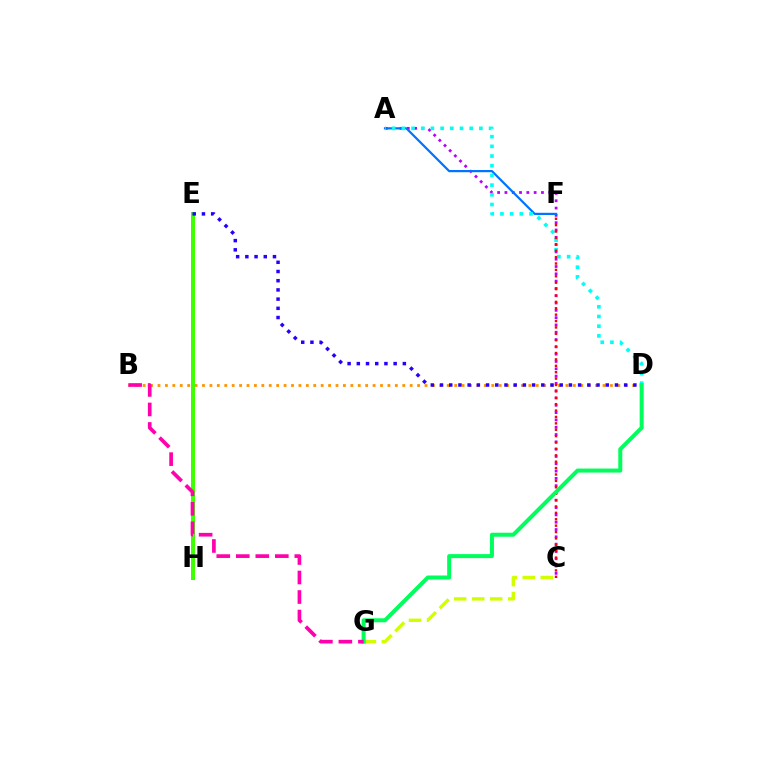{('B', 'D'): [{'color': '#ff9400', 'line_style': 'dotted', 'thickness': 2.02}], ('A', 'C'): [{'color': '#b900ff', 'line_style': 'dotted', 'thickness': 1.99}], ('A', 'F'): [{'color': '#0074ff', 'line_style': 'solid', 'thickness': 1.59}], ('C', 'G'): [{'color': '#d1ff00', 'line_style': 'dashed', 'thickness': 2.45}], ('A', 'D'): [{'color': '#00fff6', 'line_style': 'dotted', 'thickness': 2.63}], ('C', 'F'): [{'color': '#ff0000', 'line_style': 'dotted', 'thickness': 1.74}], ('D', 'G'): [{'color': '#00ff5c', 'line_style': 'solid', 'thickness': 2.89}], ('E', 'H'): [{'color': '#3dff00', 'line_style': 'solid', 'thickness': 2.86}], ('D', 'E'): [{'color': '#2500ff', 'line_style': 'dotted', 'thickness': 2.5}], ('B', 'G'): [{'color': '#ff00ac', 'line_style': 'dashed', 'thickness': 2.65}]}